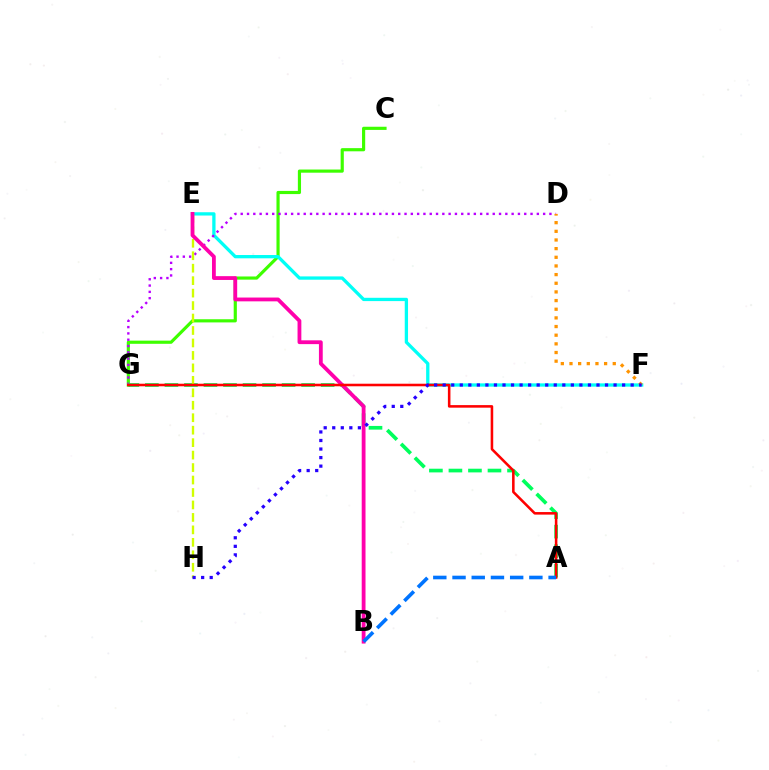{('C', 'G'): [{'color': '#3dff00', 'line_style': 'solid', 'thickness': 2.28}], ('E', 'F'): [{'color': '#00fff6', 'line_style': 'solid', 'thickness': 2.37}], ('D', 'G'): [{'color': '#b900ff', 'line_style': 'dotted', 'thickness': 1.71}], ('A', 'G'): [{'color': '#00ff5c', 'line_style': 'dashed', 'thickness': 2.65}, {'color': '#ff0000', 'line_style': 'solid', 'thickness': 1.84}], ('D', 'F'): [{'color': '#ff9400', 'line_style': 'dotted', 'thickness': 2.35}], ('E', 'H'): [{'color': '#d1ff00', 'line_style': 'dashed', 'thickness': 1.69}], ('B', 'E'): [{'color': '#ff00ac', 'line_style': 'solid', 'thickness': 2.74}], ('F', 'H'): [{'color': '#2500ff', 'line_style': 'dotted', 'thickness': 2.32}], ('A', 'B'): [{'color': '#0074ff', 'line_style': 'dashed', 'thickness': 2.61}]}